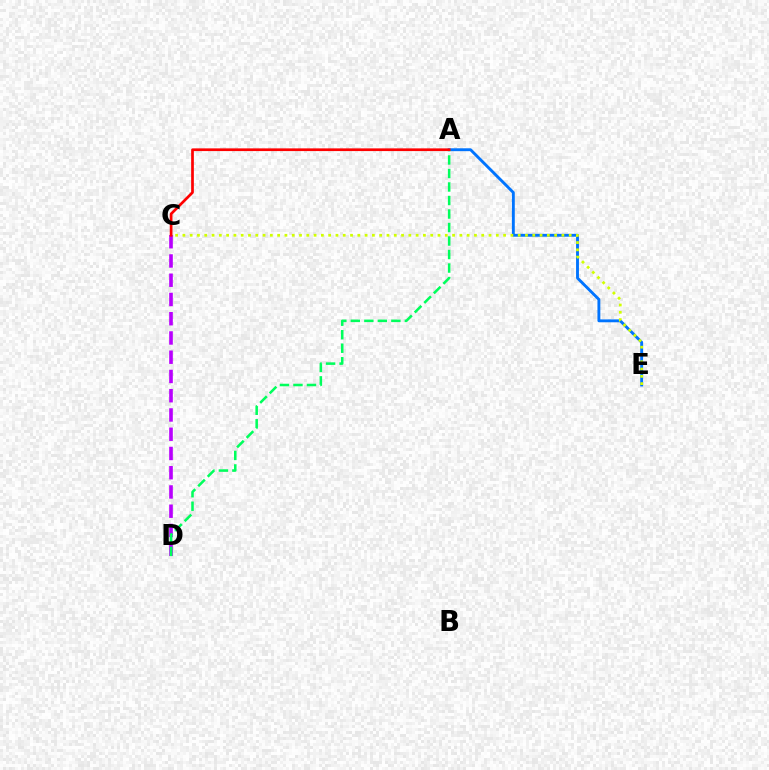{('C', 'D'): [{'color': '#b900ff', 'line_style': 'dashed', 'thickness': 2.62}], ('A', 'E'): [{'color': '#0074ff', 'line_style': 'solid', 'thickness': 2.08}], ('C', 'E'): [{'color': '#d1ff00', 'line_style': 'dotted', 'thickness': 1.98}], ('A', 'D'): [{'color': '#00ff5c', 'line_style': 'dashed', 'thickness': 1.83}], ('A', 'C'): [{'color': '#ff0000', 'line_style': 'solid', 'thickness': 1.95}]}